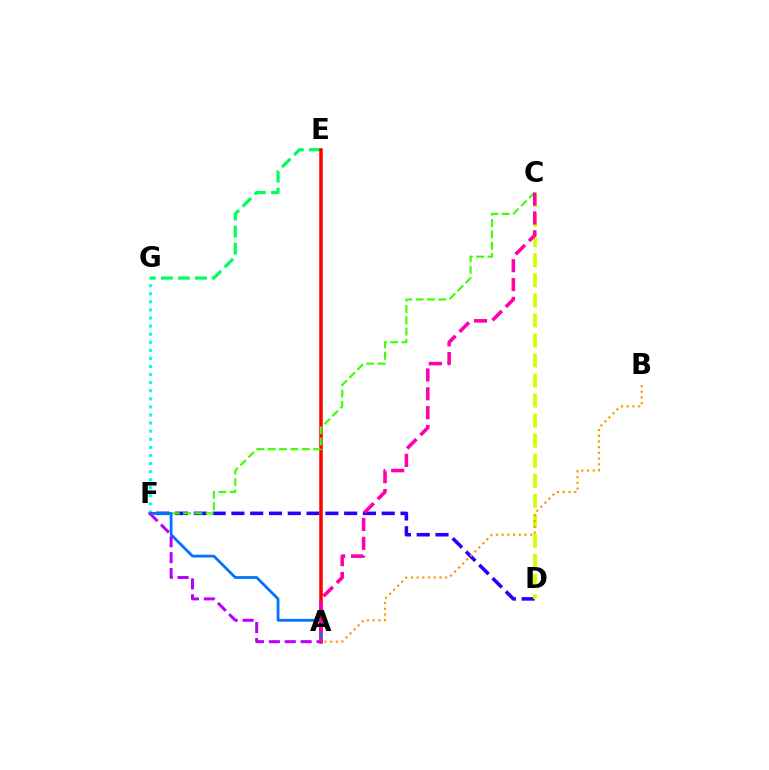{('D', 'F'): [{'color': '#2500ff', 'line_style': 'dashed', 'thickness': 2.55}], ('F', 'G'): [{'color': '#00fff6', 'line_style': 'dotted', 'thickness': 2.2}], ('E', 'G'): [{'color': '#00ff5c', 'line_style': 'dashed', 'thickness': 2.32}], ('A', 'E'): [{'color': '#ff0000', 'line_style': 'solid', 'thickness': 2.52}], ('C', 'D'): [{'color': '#d1ff00', 'line_style': 'dashed', 'thickness': 2.72}], ('C', 'F'): [{'color': '#3dff00', 'line_style': 'dashed', 'thickness': 1.54}], ('A', 'F'): [{'color': '#0074ff', 'line_style': 'solid', 'thickness': 2.0}, {'color': '#b900ff', 'line_style': 'dashed', 'thickness': 2.16}], ('A', 'B'): [{'color': '#ff9400', 'line_style': 'dotted', 'thickness': 1.55}], ('A', 'C'): [{'color': '#ff00ac', 'line_style': 'dashed', 'thickness': 2.56}]}